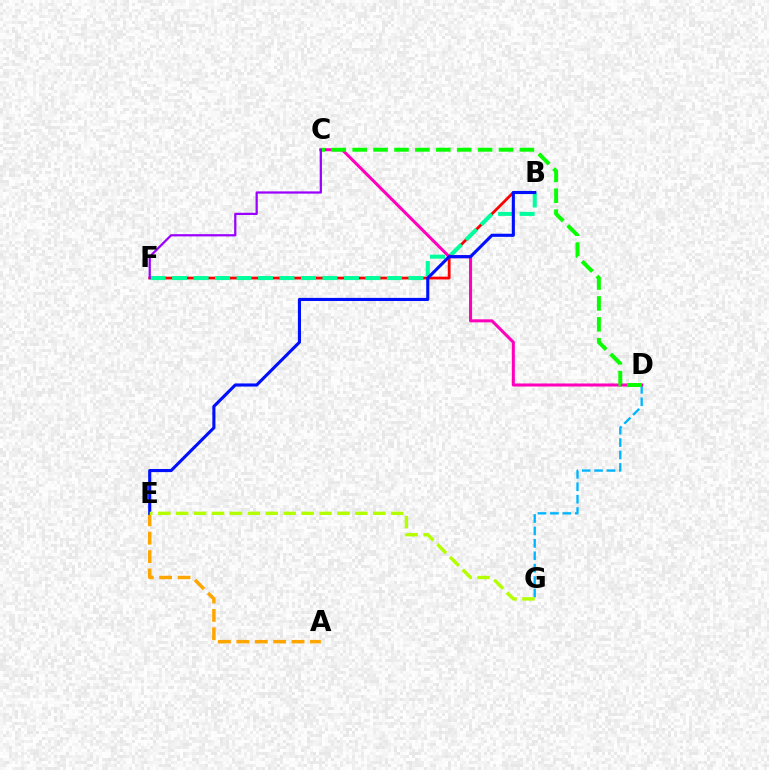{('B', 'F'): [{'color': '#ff0000', 'line_style': 'solid', 'thickness': 2.0}, {'color': '#00ff9d', 'line_style': 'dashed', 'thickness': 2.92}], ('A', 'E'): [{'color': '#ffa500', 'line_style': 'dashed', 'thickness': 2.5}], ('D', 'G'): [{'color': '#00b5ff', 'line_style': 'dashed', 'thickness': 1.69}], ('C', 'D'): [{'color': '#ff00bd', 'line_style': 'solid', 'thickness': 2.19}, {'color': '#08ff00', 'line_style': 'dashed', 'thickness': 2.84}], ('B', 'E'): [{'color': '#0010ff', 'line_style': 'solid', 'thickness': 2.24}], ('C', 'F'): [{'color': '#9b00ff', 'line_style': 'solid', 'thickness': 1.61}], ('E', 'G'): [{'color': '#b3ff00', 'line_style': 'dashed', 'thickness': 2.43}]}